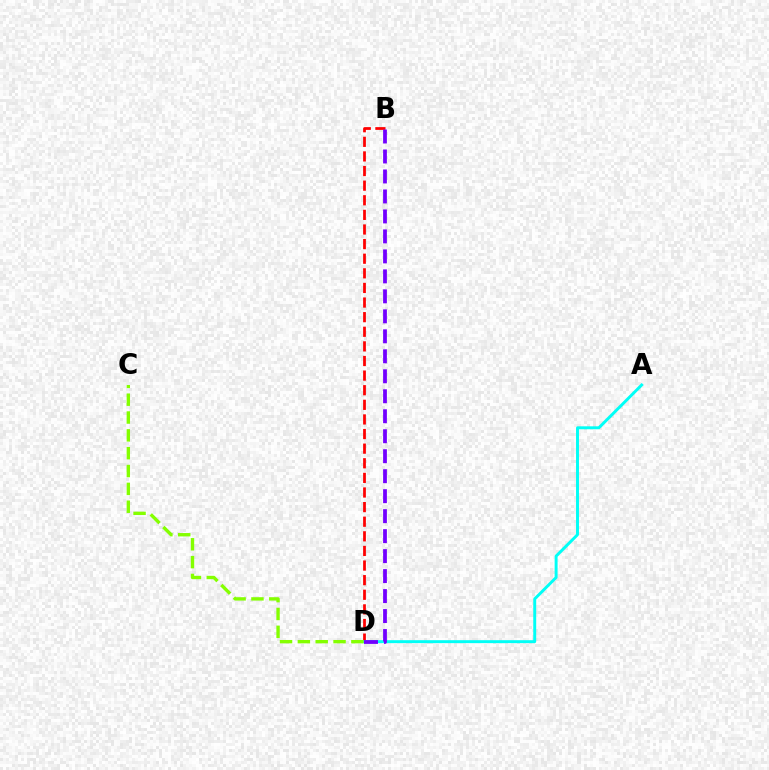{('B', 'D'): [{'color': '#ff0000', 'line_style': 'dashed', 'thickness': 1.98}, {'color': '#7200ff', 'line_style': 'dashed', 'thickness': 2.71}], ('A', 'D'): [{'color': '#00fff6', 'line_style': 'solid', 'thickness': 2.12}], ('C', 'D'): [{'color': '#84ff00', 'line_style': 'dashed', 'thickness': 2.42}]}